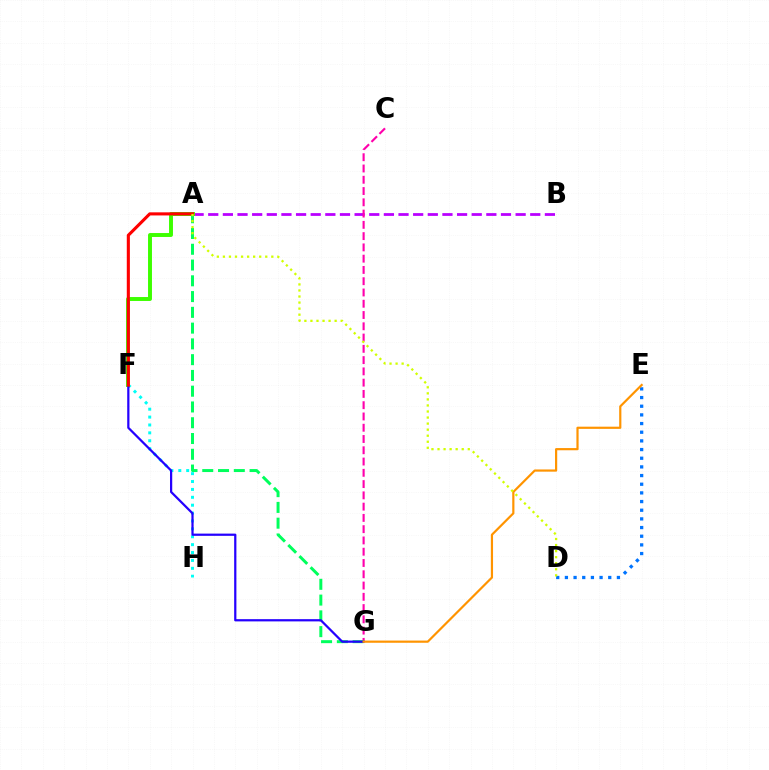{('A', 'B'): [{'color': '#b900ff', 'line_style': 'dashed', 'thickness': 1.99}], ('F', 'H'): [{'color': '#00fff6', 'line_style': 'dotted', 'thickness': 2.14}], ('A', 'F'): [{'color': '#3dff00', 'line_style': 'solid', 'thickness': 2.83}, {'color': '#ff0000', 'line_style': 'solid', 'thickness': 2.24}], ('C', 'G'): [{'color': '#ff00ac', 'line_style': 'dashed', 'thickness': 1.53}], ('D', 'E'): [{'color': '#0074ff', 'line_style': 'dotted', 'thickness': 2.35}], ('A', 'G'): [{'color': '#00ff5c', 'line_style': 'dashed', 'thickness': 2.14}], ('F', 'G'): [{'color': '#2500ff', 'line_style': 'solid', 'thickness': 1.61}], ('E', 'G'): [{'color': '#ff9400', 'line_style': 'solid', 'thickness': 1.58}], ('A', 'D'): [{'color': '#d1ff00', 'line_style': 'dotted', 'thickness': 1.64}]}